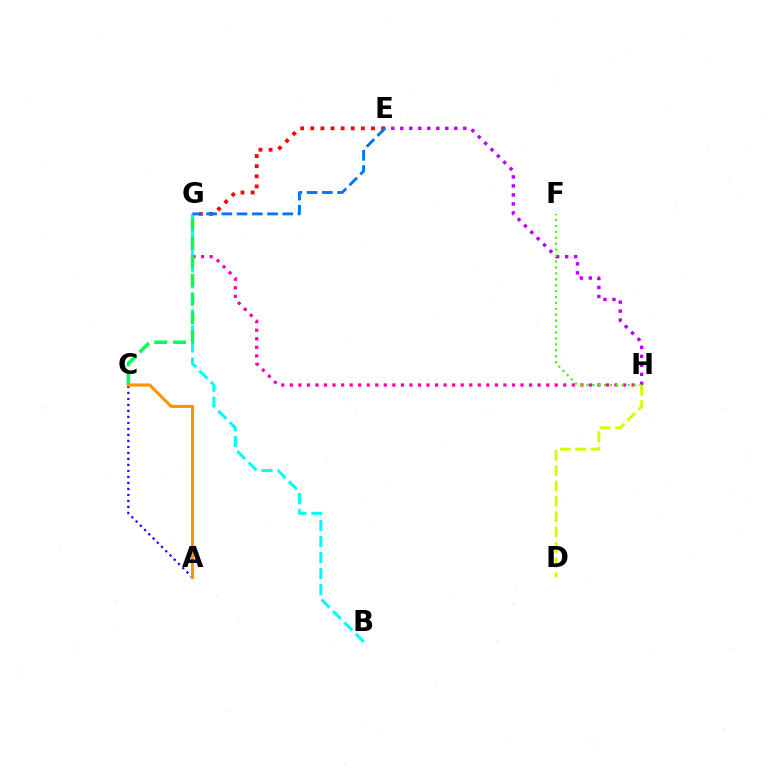{('G', 'H'): [{'color': '#ff00ac', 'line_style': 'dotted', 'thickness': 2.32}], ('B', 'G'): [{'color': '#00fff6', 'line_style': 'dashed', 'thickness': 2.18}], ('E', 'H'): [{'color': '#b900ff', 'line_style': 'dotted', 'thickness': 2.45}], ('F', 'H'): [{'color': '#3dff00', 'line_style': 'dotted', 'thickness': 1.61}], ('A', 'C'): [{'color': '#2500ff', 'line_style': 'dotted', 'thickness': 1.63}, {'color': '#ff9400', 'line_style': 'solid', 'thickness': 2.22}], ('C', 'G'): [{'color': '#00ff5c', 'line_style': 'dashed', 'thickness': 2.54}], ('E', 'G'): [{'color': '#ff0000', 'line_style': 'dotted', 'thickness': 2.75}, {'color': '#0074ff', 'line_style': 'dashed', 'thickness': 2.07}], ('D', 'H'): [{'color': '#d1ff00', 'line_style': 'dashed', 'thickness': 2.08}]}